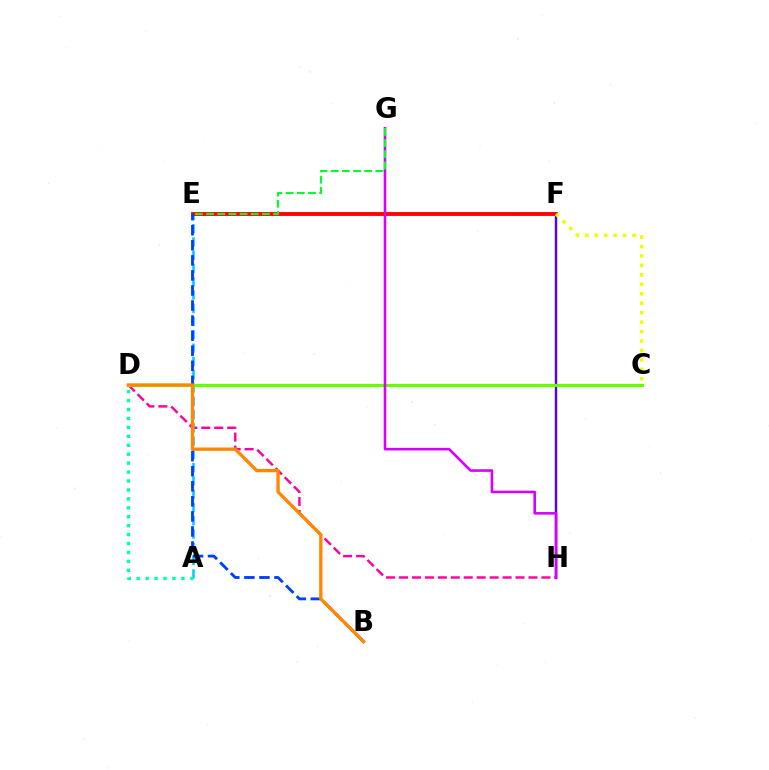{('F', 'H'): [{'color': '#4f00ff', 'line_style': 'solid', 'thickness': 1.74}], ('D', 'H'): [{'color': '#ff00a0', 'line_style': 'dashed', 'thickness': 1.76}], ('A', 'E'): [{'color': '#00c7ff', 'line_style': 'dashed', 'thickness': 1.8}], ('E', 'F'): [{'color': '#ff0000', 'line_style': 'solid', 'thickness': 2.77}], ('A', 'D'): [{'color': '#00ffaf', 'line_style': 'dotted', 'thickness': 2.43}], ('C', 'D'): [{'color': '#66ff00', 'line_style': 'solid', 'thickness': 2.31}], ('G', 'H'): [{'color': '#d600ff', 'line_style': 'solid', 'thickness': 1.88}], ('B', 'E'): [{'color': '#003fff', 'line_style': 'dashed', 'thickness': 2.05}], ('E', 'G'): [{'color': '#00ff27', 'line_style': 'dashed', 'thickness': 1.52}], ('C', 'F'): [{'color': '#eeff00', 'line_style': 'dotted', 'thickness': 2.57}], ('B', 'D'): [{'color': '#ff8800', 'line_style': 'solid', 'thickness': 2.39}]}